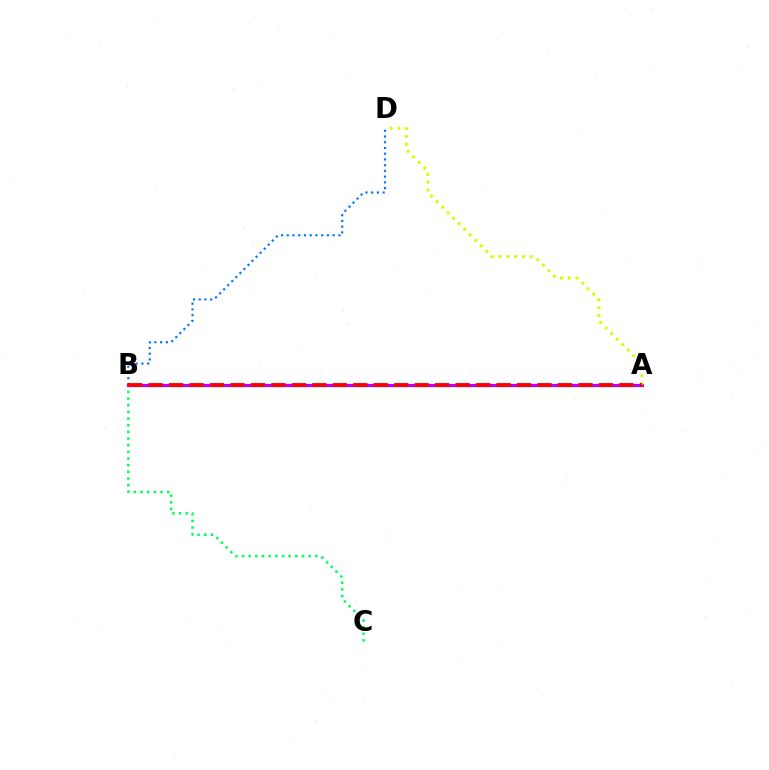{('B', 'D'): [{'color': '#0074ff', 'line_style': 'dotted', 'thickness': 1.56}], ('B', 'C'): [{'color': '#00ff5c', 'line_style': 'dotted', 'thickness': 1.81}], ('A', 'B'): [{'color': '#b900ff', 'line_style': 'solid', 'thickness': 2.3}, {'color': '#ff0000', 'line_style': 'dashed', 'thickness': 2.78}], ('A', 'D'): [{'color': '#d1ff00', 'line_style': 'dotted', 'thickness': 2.12}]}